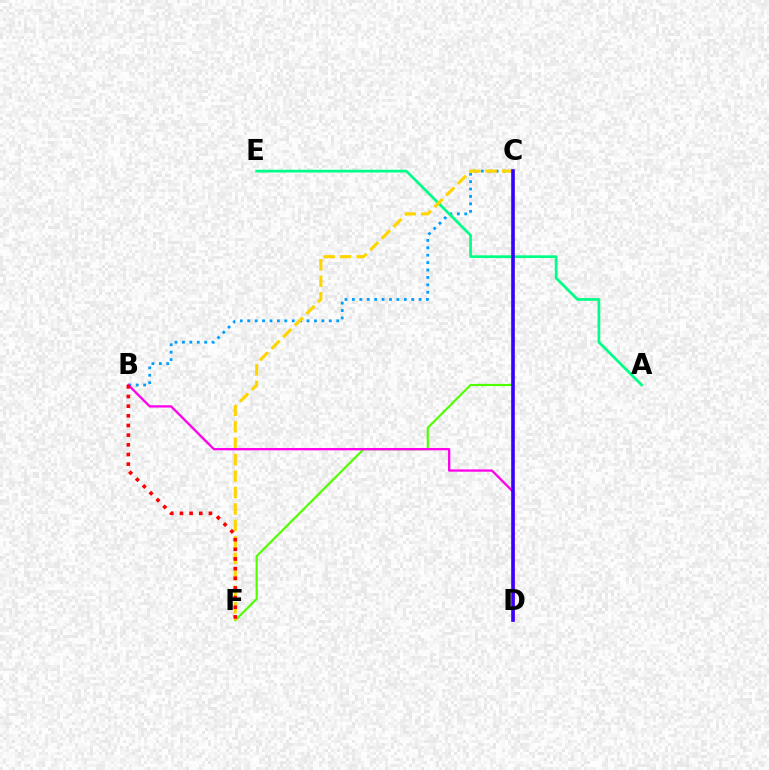{('B', 'C'): [{'color': '#009eff', 'line_style': 'dotted', 'thickness': 2.01}], ('A', 'E'): [{'color': '#00ff86', 'line_style': 'solid', 'thickness': 1.96}], ('C', 'F'): [{'color': '#4fff00', 'line_style': 'solid', 'thickness': 1.56}, {'color': '#ffd500', 'line_style': 'dashed', 'thickness': 2.23}], ('B', 'D'): [{'color': '#ff00ed', 'line_style': 'solid', 'thickness': 1.66}], ('C', 'D'): [{'color': '#3700ff', 'line_style': 'solid', 'thickness': 2.59}], ('B', 'F'): [{'color': '#ff0000', 'line_style': 'dotted', 'thickness': 2.62}]}